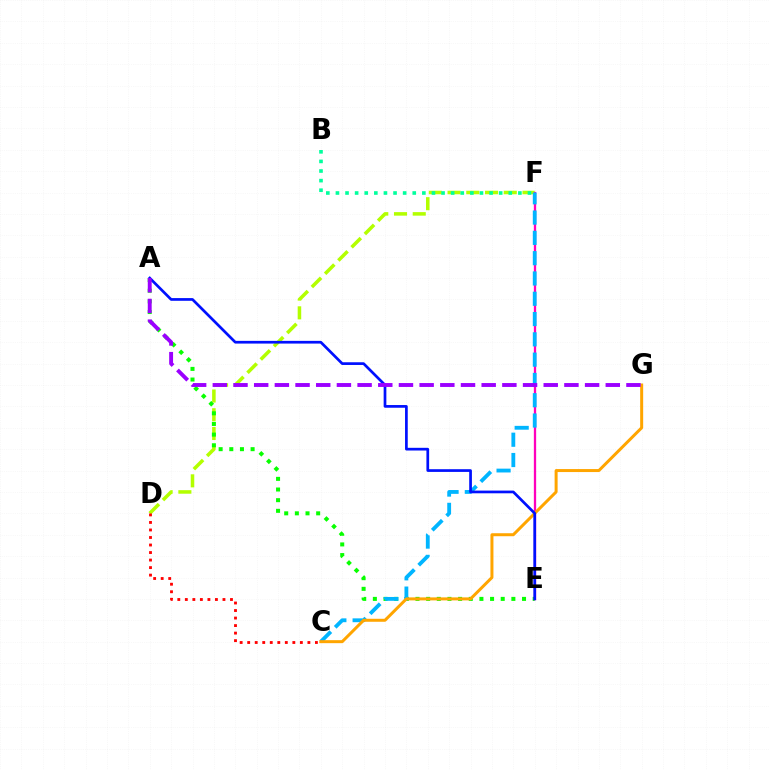{('D', 'F'): [{'color': '#b3ff00', 'line_style': 'dashed', 'thickness': 2.55}], ('A', 'E'): [{'color': '#08ff00', 'line_style': 'dotted', 'thickness': 2.89}, {'color': '#0010ff', 'line_style': 'solid', 'thickness': 1.95}], ('E', 'F'): [{'color': '#ff00bd', 'line_style': 'solid', 'thickness': 1.65}], ('C', 'F'): [{'color': '#00b5ff', 'line_style': 'dashed', 'thickness': 2.76}], ('C', 'G'): [{'color': '#ffa500', 'line_style': 'solid', 'thickness': 2.16}], ('B', 'F'): [{'color': '#00ff9d', 'line_style': 'dotted', 'thickness': 2.61}], ('C', 'D'): [{'color': '#ff0000', 'line_style': 'dotted', 'thickness': 2.04}], ('A', 'G'): [{'color': '#9b00ff', 'line_style': 'dashed', 'thickness': 2.81}]}